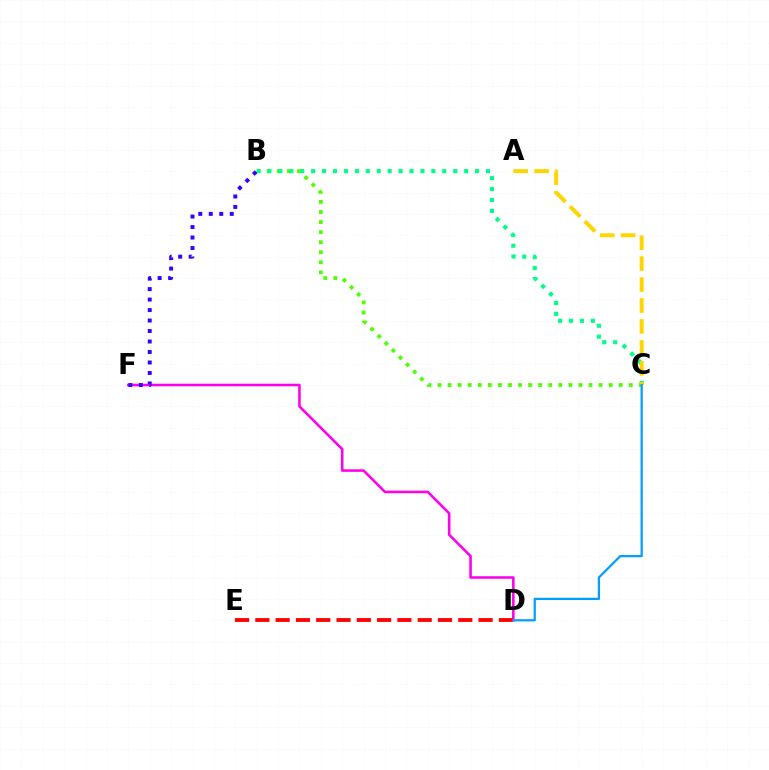{('D', 'F'): [{'color': '#ff00ed', 'line_style': 'solid', 'thickness': 1.86}], ('D', 'E'): [{'color': '#ff0000', 'line_style': 'dashed', 'thickness': 2.76}], ('B', 'C'): [{'color': '#4fff00', 'line_style': 'dotted', 'thickness': 2.73}, {'color': '#00ff86', 'line_style': 'dotted', 'thickness': 2.97}], ('B', 'F'): [{'color': '#3700ff', 'line_style': 'dotted', 'thickness': 2.85}], ('A', 'C'): [{'color': '#ffd500', 'line_style': 'dashed', 'thickness': 2.85}], ('C', 'D'): [{'color': '#009eff', 'line_style': 'solid', 'thickness': 1.61}]}